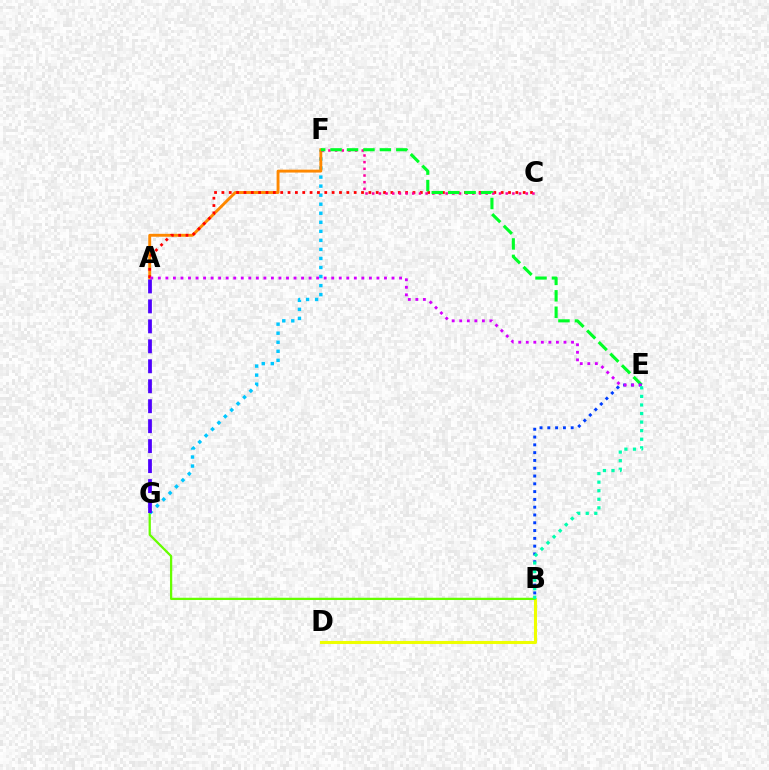{('B', 'D'): [{'color': '#eeff00', 'line_style': 'solid', 'thickness': 2.2}], ('B', 'G'): [{'color': '#66ff00', 'line_style': 'solid', 'thickness': 1.63}], ('F', 'G'): [{'color': '#00c7ff', 'line_style': 'dotted', 'thickness': 2.46}], ('A', 'F'): [{'color': '#ff8800', 'line_style': 'solid', 'thickness': 2.09}], ('A', 'C'): [{'color': '#ff0000', 'line_style': 'dotted', 'thickness': 2.0}], ('C', 'F'): [{'color': '#ff00a0', 'line_style': 'dotted', 'thickness': 1.81}], ('E', 'F'): [{'color': '#00ff27', 'line_style': 'dashed', 'thickness': 2.23}], ('B', 'E'): [{'color': '#003fff', 'line_style': 'dotted', 'thickness': 2.12}, {'color': '#00ffaf', 'line_style': 'dotted', 'thickness': 2.33}], ('A', 'E'): [{'color': '#d600ff', 'line_style': 'dotted', 'thickness': 2.05}], ('A', 'G'): [{'color': '#4f00ff', 'line_style': 'dashed', 'thickness': 2.71}]}